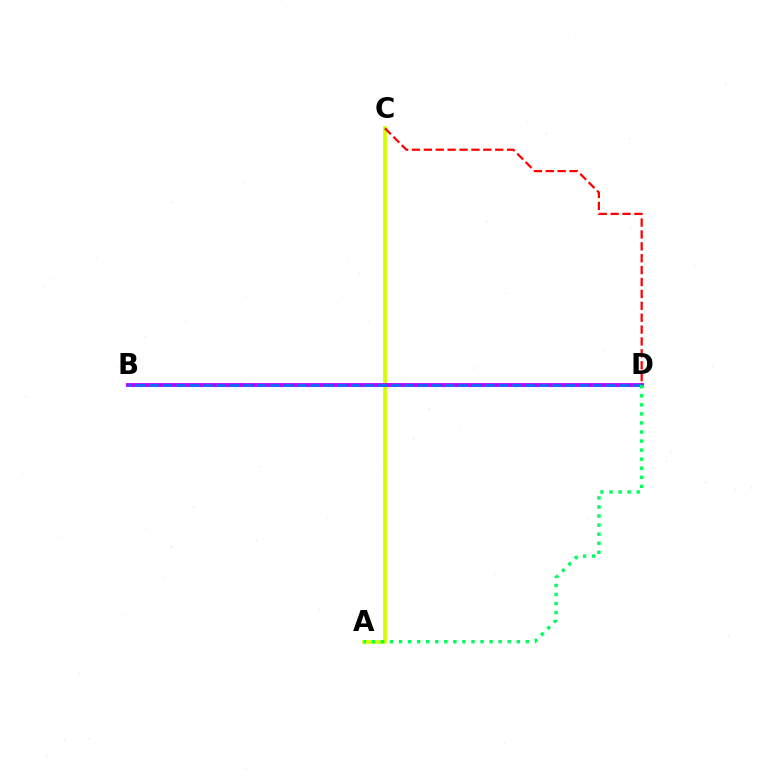{('A', 'C'): [{'color': '#d1ff00', 'line_style': 'solid', 'thickness': 2.69}], ('C', 'D'): [{'color': '#ff0000', 'line_style': 'dashed', 'thickness': 1.62}], ('B', 'D'): [{'color': '#b900ff', 'line_style': 'solid', 'thickness': 2.76}, {'color': '#0074ff', 'line_style': 'dashed', 'thickness': 1.83}], ('A', 'D'): [{'color': '#00ff5c', 'line_style': 'dotted', 'thickness': 2.46}]}